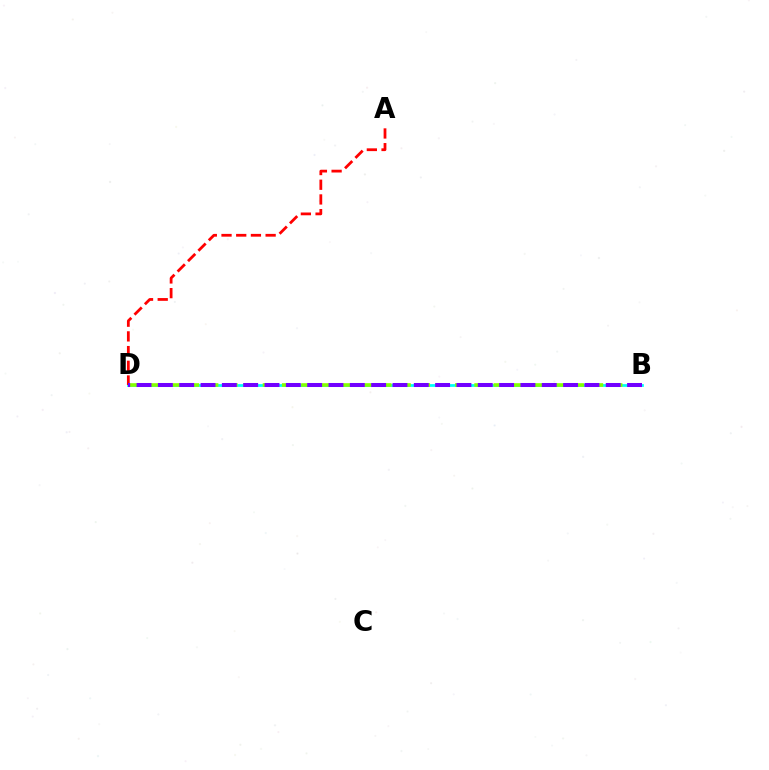{('B', 'D'): [{'color': '#00fff6', 'line_style': 'solid', 'thickness': 1.97}, {'color': '#84ff00', 'line_style': 'dashed', 'thickness': 2.61}, {'color': '#7200ff', 'line_style': 'dashed', 'thickness': 2.9}], ('A', 'D'): [{'color': '#ff0000', 'line_style': 'dashed', 'thickness': 2.0}]}